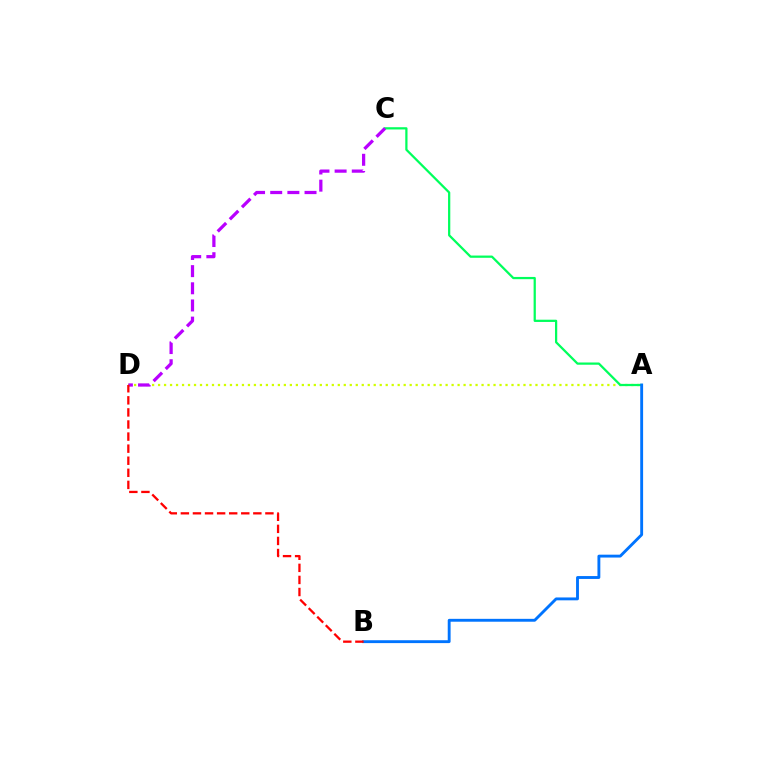{('A', 'D'): [{'color': '#d1ff00', 'line_style': 'dotted', 'thickness': 1.63}], ('A', 'C'): [{'color': '#00ff5c', 'line_style': 'solid', 'thickness': 1.62}], ('A', 'B'): [{'color': '#0074ff', 'line_style': 'solid', 'thickness': 2.07}], ('C', 'D'): [{'color': '#b900ff', 'line_style': 'dashed', 'thickness': 2.33}], ('B', 'D'): [{'color': '#ff0000', 'line_style': 'dashed', 'thickness': 1.64}]}